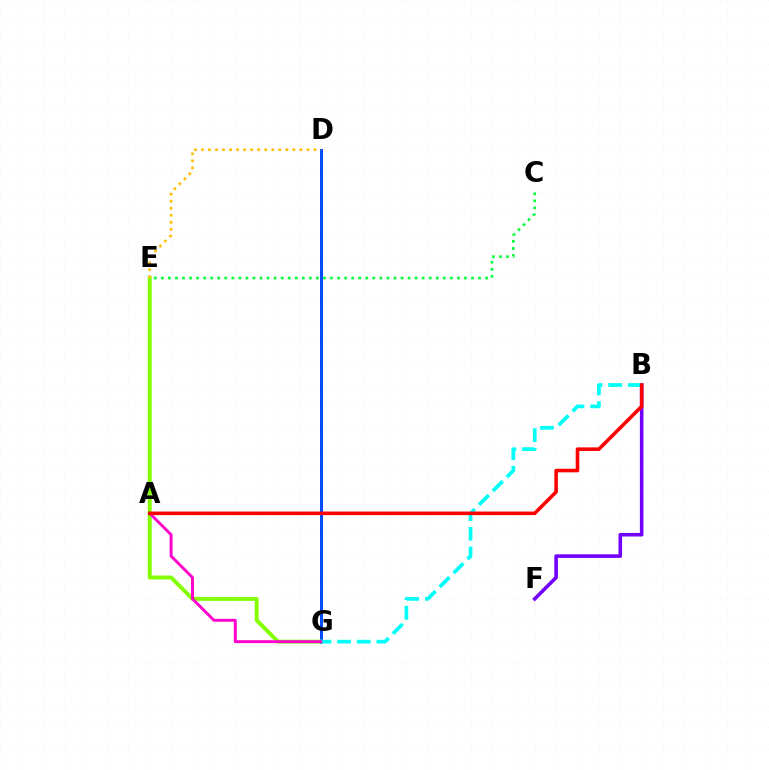{('B', 'F'): [{'color': '#7200ff', 'line_style': 'solid', 'thickness': 2.58}], ('D', 'G'): [{'color': '#004bff', 'line_style': 'solid', 'thickness': 2.15}], ('E', 'G'): [{'color': '#84ff00', 'line_style': 'solid', 'thickness': 2.83}], ('D', 'E'): [{'color': '#ffbd00', 'line_style': 'dotted', 'thickness': 1.91}], ('B', 'G'): [{'color': '#00fff6', 'line_style': 'dashed', 'thickness': 2.67}], ('C', 'E'): [{'color': '#00ff39', 'line_style': 'dotted', 'thickness': 1.92}], ('A', 'G'): [{'color': '#ff00cf', 'line_style': 'solid', 'thickness': 2.09}], ('A', 'B'): [{'color': '#ff0000', 'line_style': 'solid', 'thickness': 2.58}]}